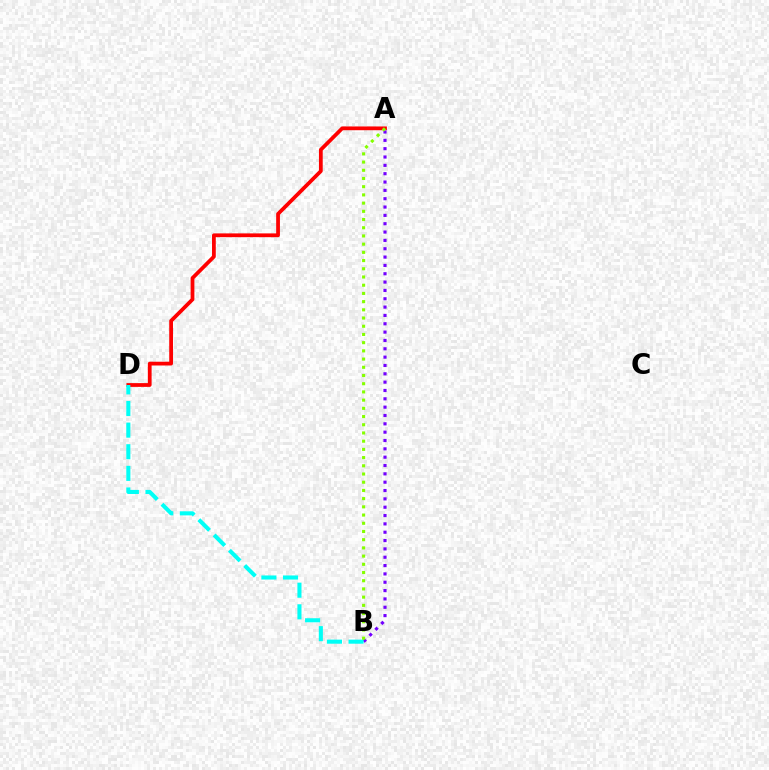{('A', 'D'): [{'color': '#ff0000', 'line_style': 'solid', 'thickness': 2.71}], ('A', 'B'): [{'color': '#7200ff', 'line_style': 'dotted', 'thickness': 2.27}, {'color': '#84ff00', 'line_style': 'dotted', 'thickness': 2.23}], ('B', 'D'): [{'color': '#00fff6', 'line_style': 'dashed', 'thickness': 2.94}]}